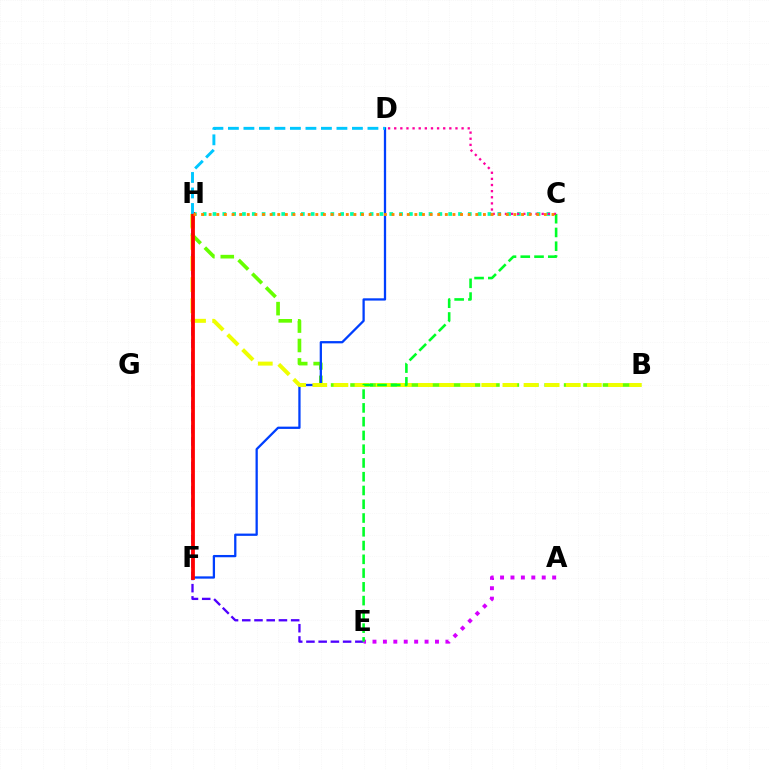{('C', 'H'): [{'color': '#00ffaf', 'line_style': 'dotted', 'thickness': 2.67}, {'color': '#ff8800', 'line_style': 'dotted', 'thickness': 2.07}], ('B', 'H'): [{'color': '#66ff00', 'line_style': 'dashed', 'thickness': 2.64}, {'color': '#eeff00', 'line_style': 'dashed', 'thickness': 2.87}], ('A', 'E'): [{'color': '#d600ff', 'line_style': 'dotted', 'thickness': 2.83}], ('D', 'F'): [{'color': '#003fff', 'line_style': 'solid', 'thickness': 1.64}], ('E', 'H'): [{'color': '#4f00ff', 'line_style': 'dashed', 'thickness': 1.66}], ('F', 'H'): [{'color': '#ff0000', 'line_style': 'solid', 'thickness': 2.72}], ('C', 'E'): [{'color': '#00ff27', 'line_style': 'dashed', 'thickness': 1.87}], ('D', 'H'): [{'color': '#00c7ff', 'line_style': 'dashed', 'thickness': 2.11}], ('C', 'D'): [{'color': '#ff00a0', 'line_style': 'dotted', 'thickness': 1.66}]}